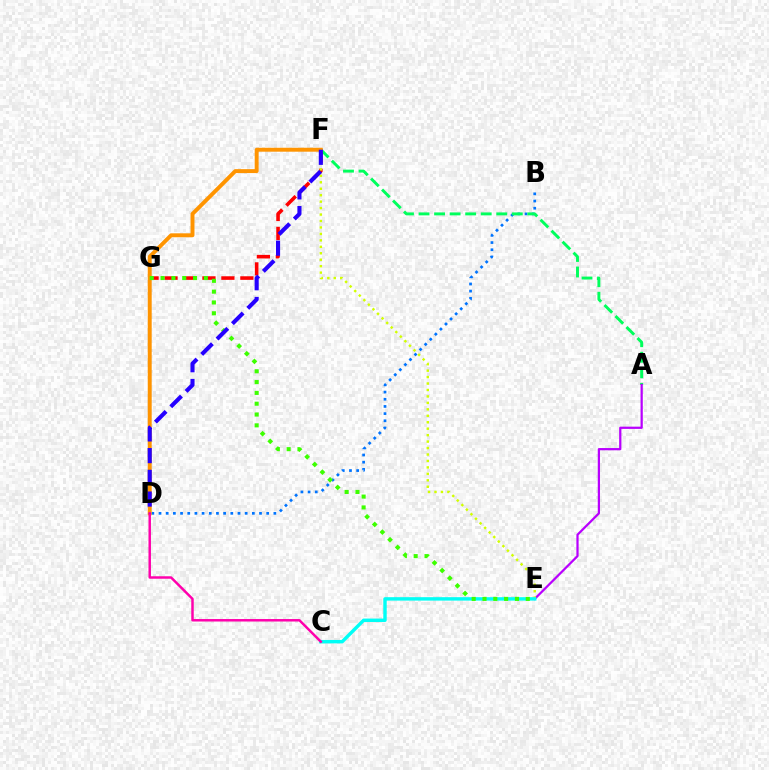{('B', 'D'): [{'color': '#0074ff', 'line_style': 'dotted', 'thickness': 1.95}], ('A', 'F'): [{'color': '#00ff5c', 'line_style': 'dashed', 'thickness': 2.11}], ('A', 'E'): [{'color': '#b900ff', 'line_style': 'solid', 'thickness': 1.61}], ('F', 'G'): [{'color': '#ff0000', 'line_style': 'dashed', 'thickness': 2.58}], ('E', 'F'): [{'color': '#d1ff00', 'line_style': 'dotted', 'thickness': 1.75}], ('D', 'F'): [{'color': '#ff9400', 'line_style': 'solid', 'thickness': 2.83}, {'color': '#2500ff', 'line_style': 'dashed', 'thickness': 2.95}], ('C', 'E'): [{'color': '#00fff6', 'line_style': 'solid', 'thickness': 2.46}], ('E', 'G'): [{'color': '#3dff00', 'line_style': 'dotted', 'thickness': 2.94}], ('C', 'D'): [{'color': '#ff00ac', 'line_style': 'solid', 'thickness': 1.78}]}